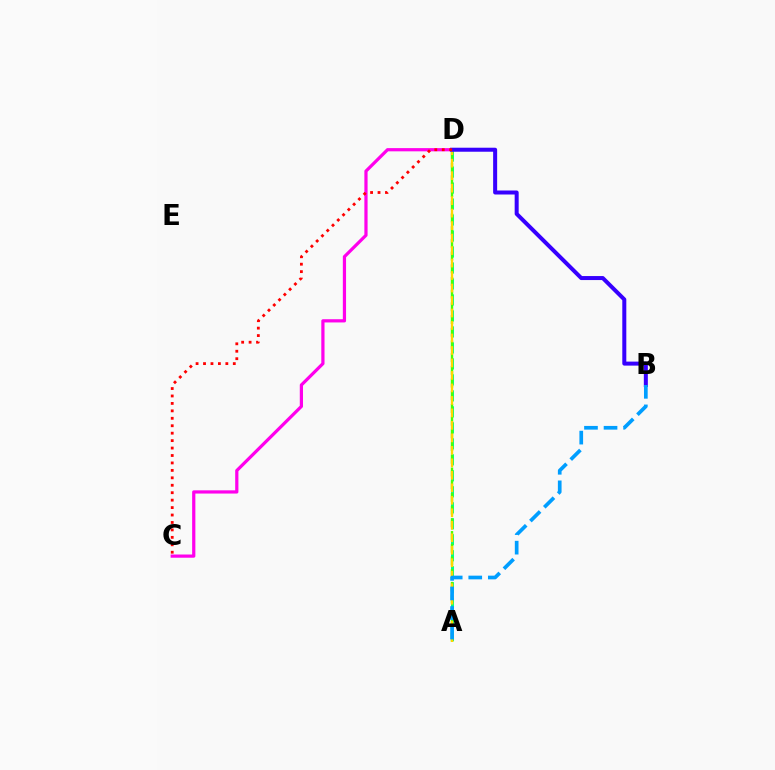{('A', 'D'): [{'color': '#00ff86', 'line_style': 'dashed', 'thickness': 2.17}, {'color': '#4fff00', 'line_style': 'dashed', 'thickness': 1.73}, {'color': '#ffd500', 'line_style': 'dashed', 'thickness': 1.7}], ('C', 'D'): [{'color': '#ff00ed', 'line_style': 'solid', 'thickness': 2.32}, {'color': '#ff0000', 'line_style': 'dotted', 'thickness': 2.02}], ('B', 'D'): [{'color': '#3700ff', 'line_style': 'solid', 'thickness': 2.89}], ('A', 'B'): [{'color': '#009eff', 'line_style': 'dashed', 'thickness': 2.66}]}